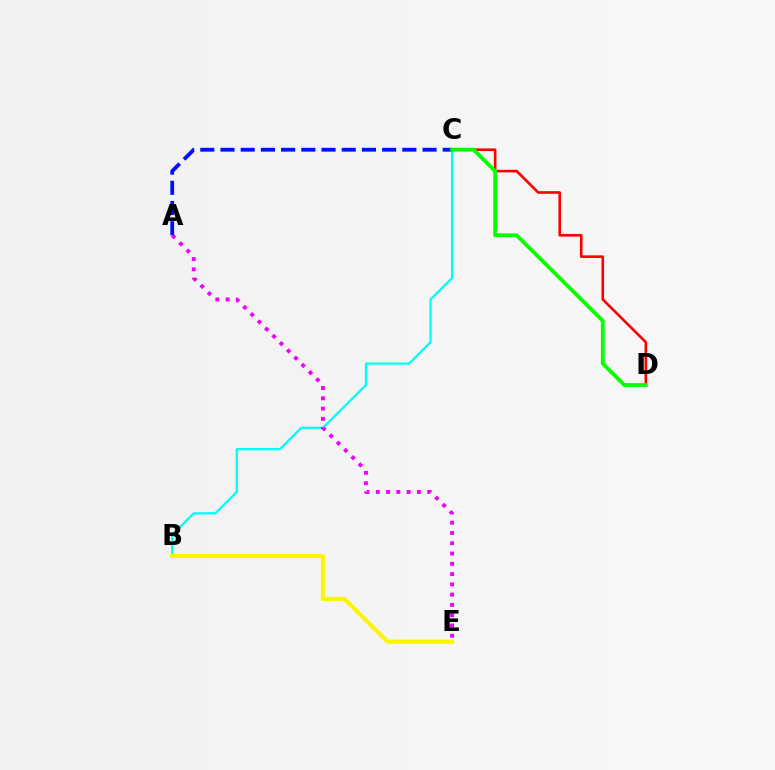{('B', 'C'): [{'color': '#00fff6', 'line_style': 'solid', 'thickness': 1.64}], ('A', 'E'): [{'color': '#ee00ff', 'line_style': 'dotted', 'thickness': 2.79}], ('B', 'E'): [{'color': '#fcf500', 'line_style': 'solid', 'thickness': 2.93}], ('C', 'D'): [{'color': '#ff0000', 'line_style': 'solid', 'thickness': 1.89}, {'color': '#08ff00', 'line_style': 'solid', 'thickness': 2.75}], ('A', 'C'): [{'color': '#0010ff', 'line_style': 'dashed', 'thickness': 2.74}]}